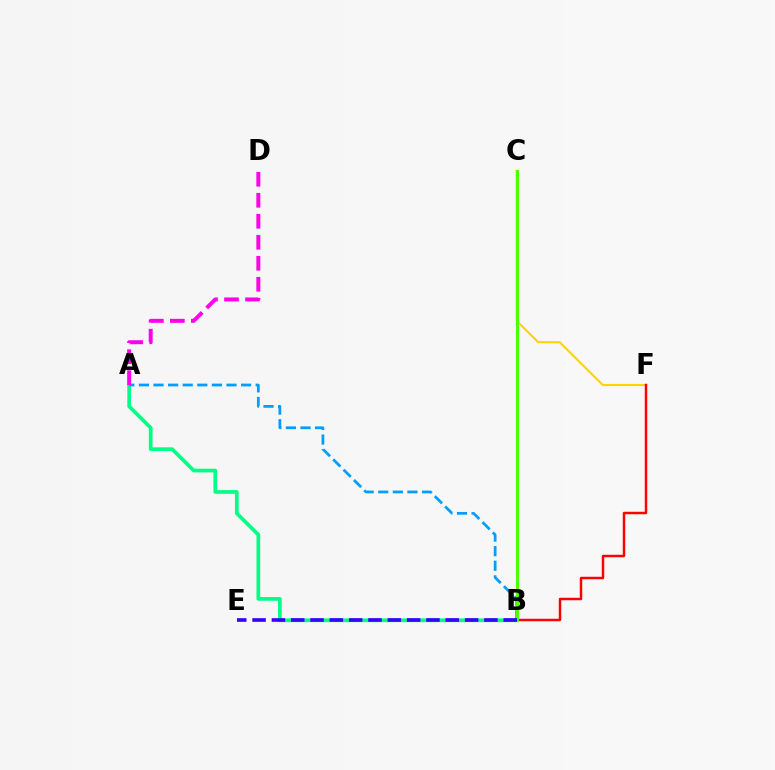{('C', 'F'): [{'color': '#ffd500', 'line_style': 'solid', 'thickness': 1.51}], ('B', 'F'): [{'color': '#ff0000', 'line_style': 'solid', 'thickness': 1.78}], ('A', 'B'): [{'color': '#00ff86', 'line_style': 'solid', 'thickness': 2.67}, {'color': '#009eff', 'line_style': 'dashed', 'thickness': 1.98}], ('B', 'C'): [{'color': '#4fff00', 'line_style': 'solid', 'thickness': 2.21}], ('A', 'D'): [{'color': '#ff00ed', 'line_style': 'dashed', 'thickness': 2.85}], ('B', 'E'): [{'color': '#3700ff', 'line_style': 'dashed', 'thickness': 2.62}]}